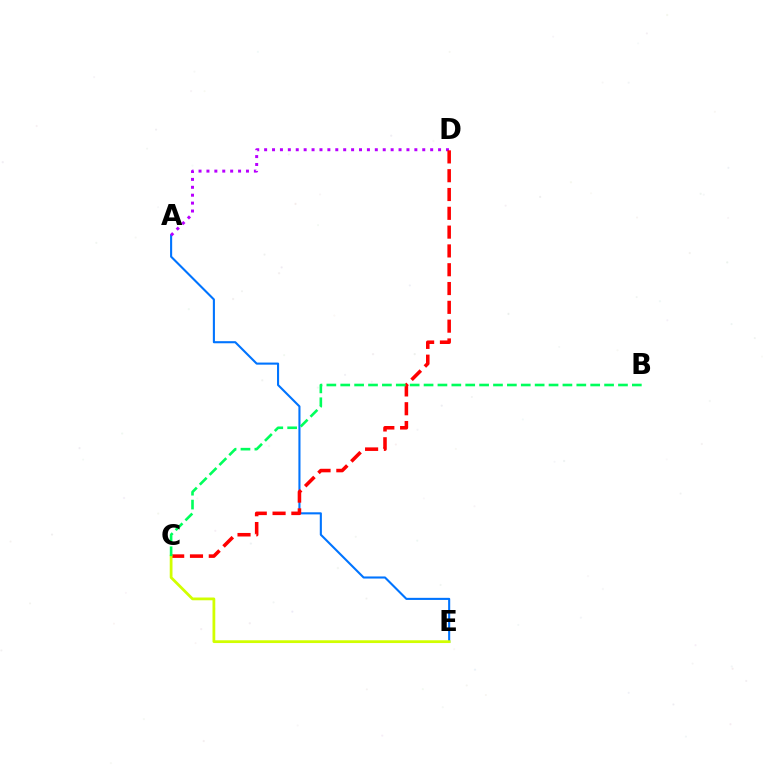{('A', 'E'): [{'color': '#0074ff', 'line_style': 'solid', 'thickness': 1.51}], ('A', 'D'): [{'color': '#b900ff', 'line_style': 'dotted', 'thickness': 2.15}], ('C', 'D'): [{'color': '#ff0000', 'line_style': 'dashed', 'thickness': 2.55}], ('C', 'E'): [{'color': '#d1ff00', 'line_style': 'solid', 'thickness': 1.99}], ('B', 'C'): [{'color': '#00ff5c', 'line_style': 'dashed', 'thickness': 1.89}]}